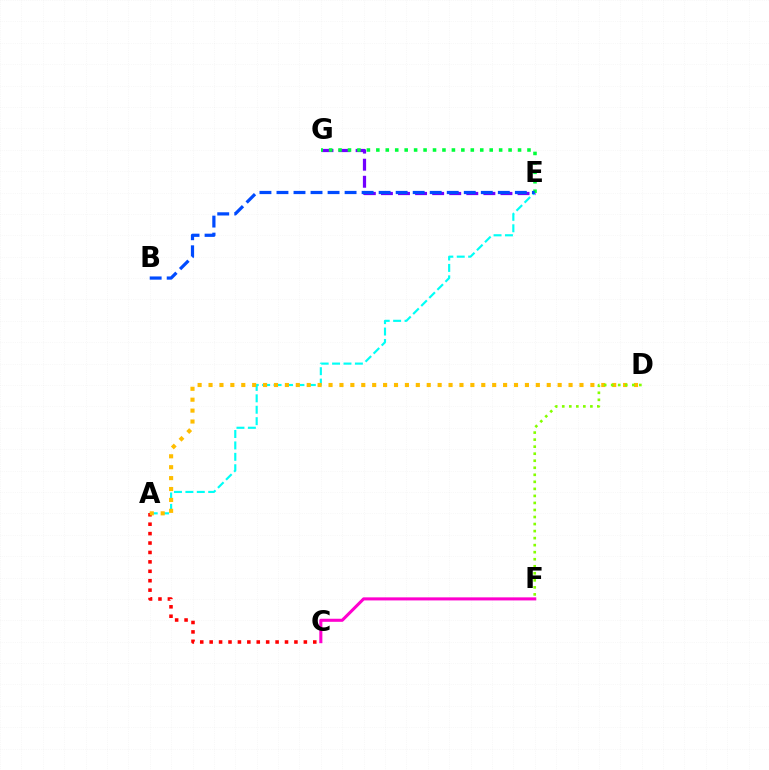{('A', 'E'): [{'color': '#00fff6', 'line_style': 'dashed', 'thickness': 1.55}], ('C', 'F'): [{'color': '#ff00cf', 'line_style': 'solid', 'thickness': 2.21}], ('A', 'C'): [{'color': '#ff0000', 'line_style': 'dotted', 'thickness': 2.56}], ('E', 'G'): [{'color': '#7200ff', 'line_style': 'dashed', 'thickness': 2.32}, {'color': '#00ff39', 'line_style': 'dotted', 'thickness': 2.57}], ('A', 'D'): [{'color': '#ffbd00', 'line_style': 'dotted', 'thickness': 2.96}], ('D', 'F'): [{'color': '#84ff00', 'line_style': 'dotted', 'thickness': 1.91}], ('B', 'E'): [{'color': '#004bff', 'line_style': 'dashed', 'thickness': 2.31}]}